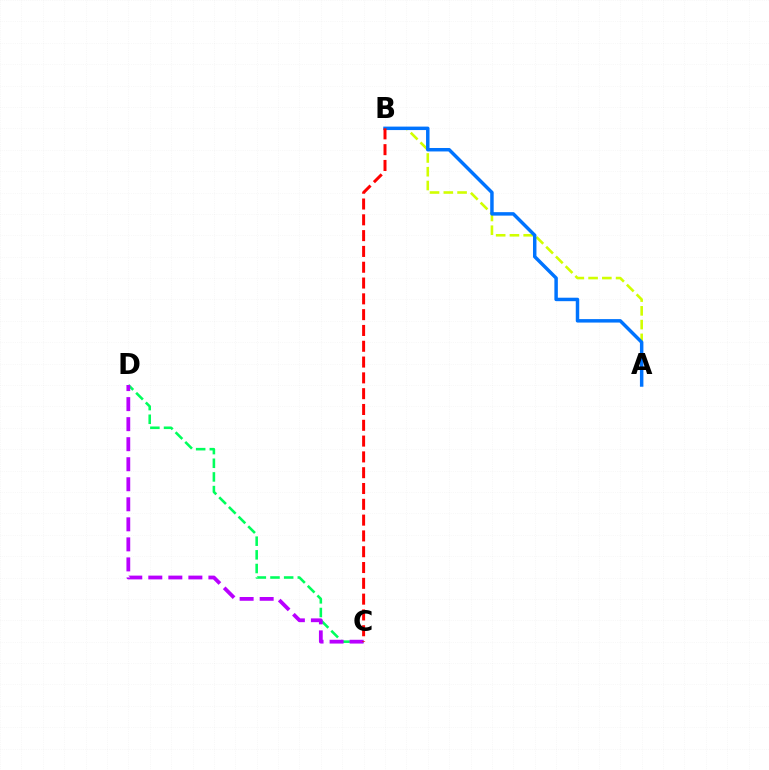{('A', 'B'): [{'color': '#d1ff00', 'line_style': 'dashed', 'thickness': 1.87}, {'color': '#0074ff', 'line_style': 'solid', 'thickness': 2.49}], ('C', 'D'): [{'color': '#00ff5c', 'line_style': 'dashed', 'thickness': 1.86}, {'color': '#b900ff', 'line_style': 'dashed', 'thickness': 2.72}], ('B', 'C'): [{'color': '#ff0000', 'line_style': 'dashed', 'thickness': 2.15}]}